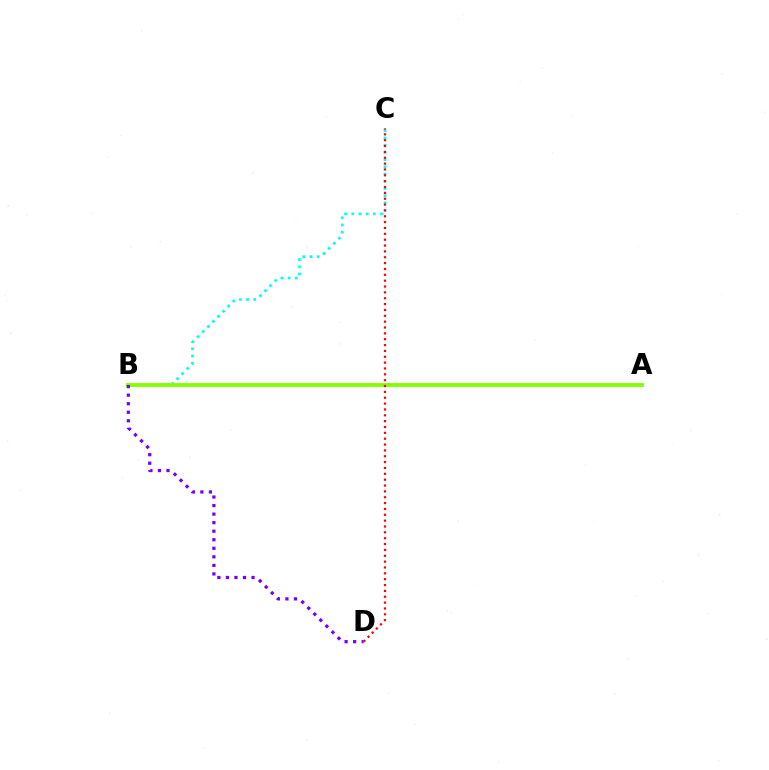{('B', 'C'): [{'color': '#00fff6', 'line_style': 'dotted', 'thickness': 1.96}], ('A', 'B'): [{'color': '#84ff00', 'line_style': 'solid', 'thickness': 2.75}], ('B', 'D'): [{'color': '#7200ff', 'line_style': 'dotted', 'thickness': 2.32}], ('C', 'D'): [{'color': '#ff0000', 'line_style': 'dotted', 'thickness': 1.59}]}